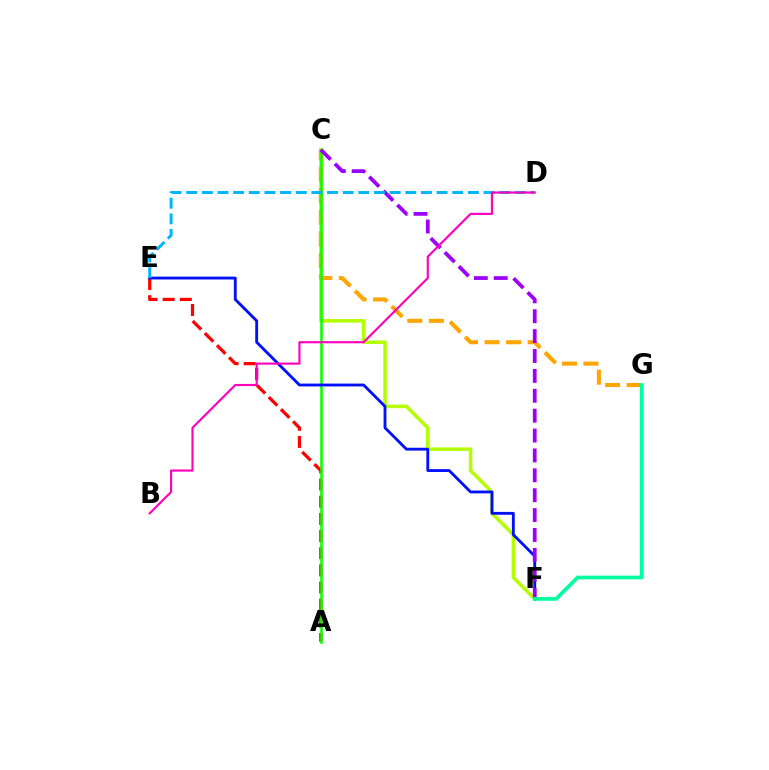{('C', 'F'): [{'color': '#b3ff00', 'line_style': 'solid', 'thickness': 2.54}, {'color': '#9b00ff', 'line_style': 'dashed', 'thickness': 2.7}], ('A', 'E'): [{'color': '#ff0000', 'line_style': 'dashed', 'thickness': 2.33}], ('C', 'G'): [{'color': '#ffa500', 'line_style': 'dashed', 'thickness': 2.93}], ('A', 'C'): [{'color': '#08ff00', 'line_style': 'solid', 'thickness': 1.84}], ('E', 'F'): [{'color': '#0010ff', 'line_style': 'solid', 'thickness': 2.05}], ('D', 'E'): [{'color': '#00b5ff', 'line_style': 'dashed', 'thickness': 2.13}], ('F', 'G'): [{'color': '#00ff9d', 'line_style': 'solid', 'thickness': 2.68}], ('B', 'D'): [{'color': '#ff00bd', 'line_style': 'solid', 'thickness': 1.54}]}